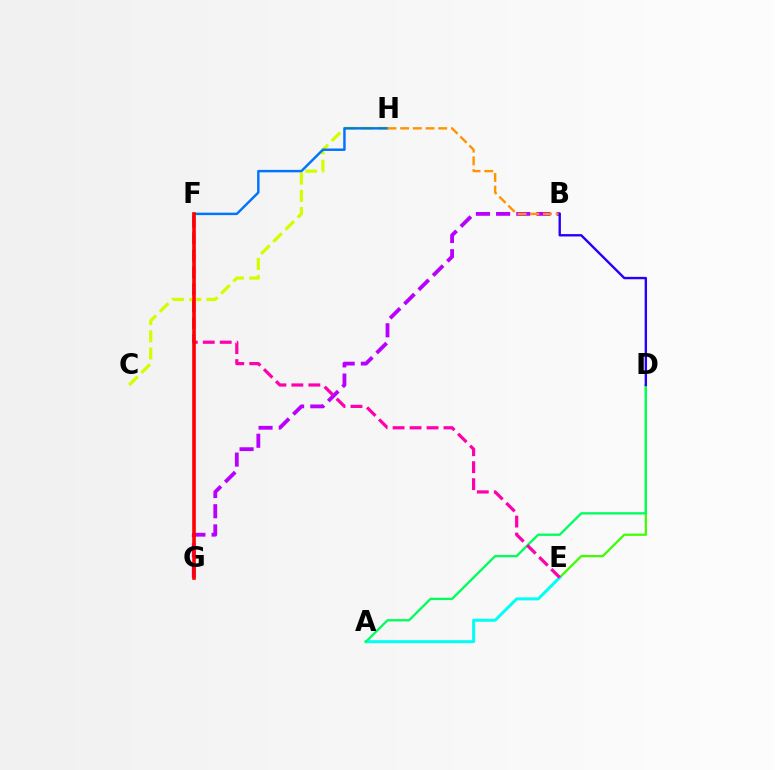{('B', 'G'): [{'color': '#b900ff', 'line_style': 'dashed', 'thickness': 2.74}], ('C', 'H'): [{'color': '#d1ff00', 'line_style': 'dashed', 'thickness': 2.34}], ('D', 'E'): [{'color': '#3dff00', 'line_style': 'solid', 'thickness': 1.62}], ('A', 'E'): [{'color': '#00fff6', 'line_style': 'solid', 'thickness': 2.15}], ('A', 'D'): [{'color': '#00ff5c', 'line_style': 'solid', 'thickness': 1.67}], ('F', 'H'): [{'color': '#0074ff', 'line_style': 'solid', 'thickness': 1.77}], ('E', 'F'): [{'color': '#ff00ac', 'line_style': 'dashed', 'thickness': 2.31}], ('B', 'H'): [{'color': '#ff9400', 'line_style': 'dashed', 'thickness': 1.73}], ('F', 'G'): [{'color': '#ff0000', 'line_style': 'solid', 'thickness': 2.59}], ('B', 'D'): [{'color': '#2500ff', 'line_style': 'solid', 'thickness': 1.72}]}